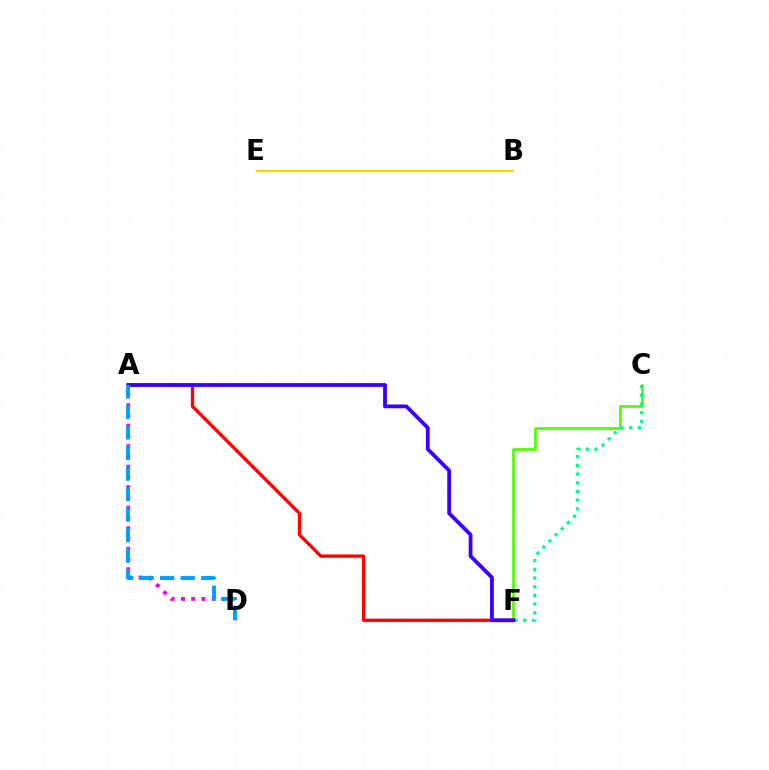{('C', 'F'): [{'color': '#4fff00', 'line_style': 'solid', 'thickness': 1.95}, {'color': '#00ff86', 'line_style': 'dotted', 'thickness': 2.36}], ('B', 'E'): [{'color': '#ffd500', 'line_style': 'solid', 'thickness': 1.58}], ('A', 'F'): [{'color': '#ff0000', 'line_style': 'solid', 'thickness': 2.37}, {'color': '#3700ff', 'line_style': 'solid', 'thickness': 2.73}], ('A', 'D'): [{'color': '#ff00ed', 'line_style': 'dotted', 'thickness': 2.79}, {'color': '#009eff', 'line_style': 'dashed', 'thickness': 2.79}]}